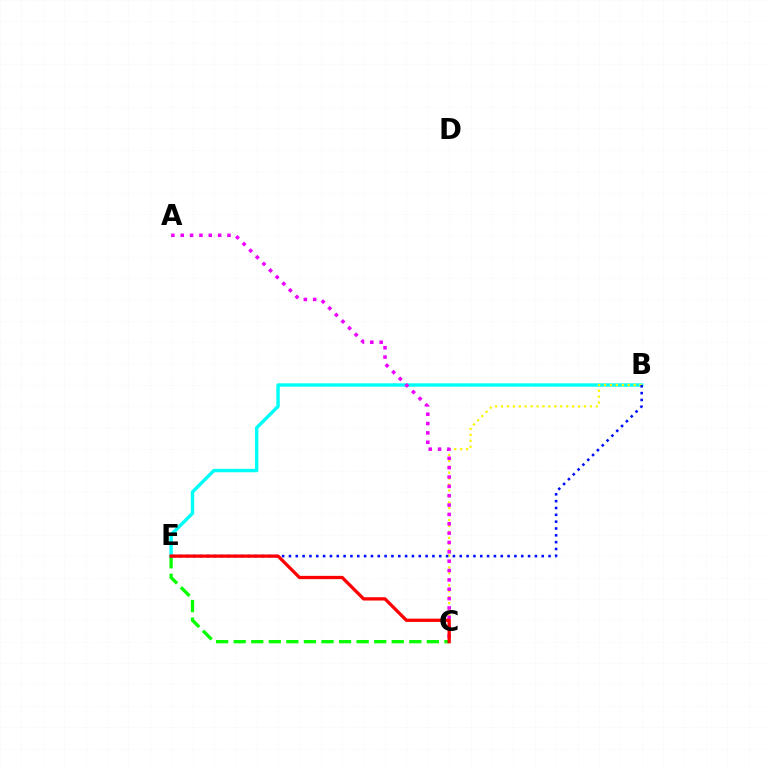{('C', 'E'): [{'color': '#08ff00', 'line_style': 'dashed', 'thickness': 2.39}, {'color': '#ff0000', 'line_style': 'solid', 'thickness': 2.37}], ('B', 'E'): [{'color': '#00fff6', 'line_style': 'solid', 'thickness': 2.45}, {'color': '#0010ff', 'line_style': 'dotted', 'thickness': 1.86}], ('B', 'C'): [{'color': '#fcf500', 'line_style': 'dotted', 'thickness': 1.61}], ('A', 'C'): [{'color': '#ee00ff', 'line_style': 'dotted', 'thickness': 2.54}]}